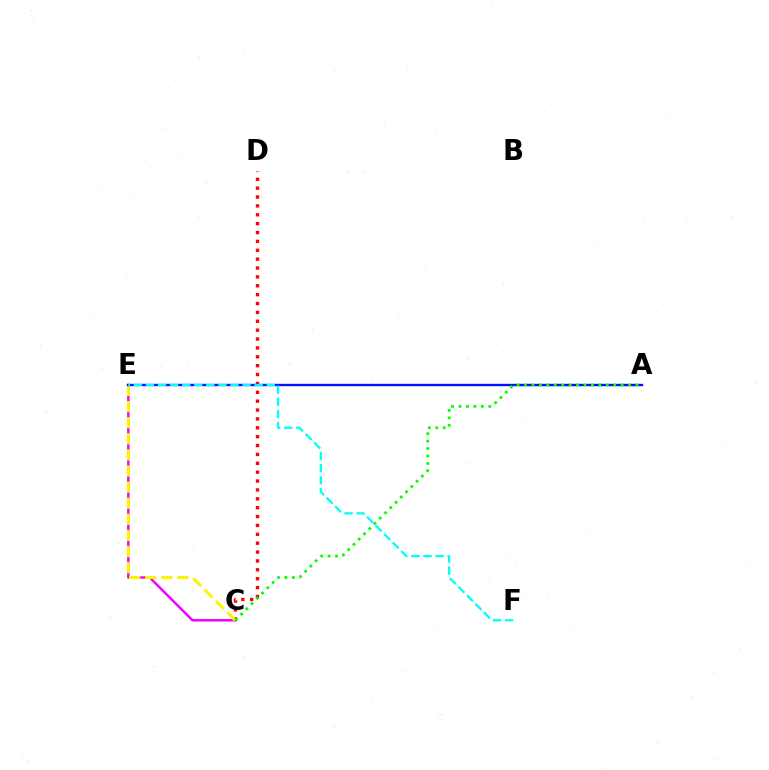{('C', 'E'): [{'color': '#ee00ff', 'line_style': 'solid', 'thickness': 1.76}, {'color': '#fcf500', 'line_style': 'dashed', 'thickness': 2.19}], ('C', 'D'): [{'color': '#ff0000', 'line_style': 'dotted', 'thickness': 2.41}], ('A', 'E'): [{'color': '#0010ff', 'line_style': 'solid', 'thickness': 1.69}], ('E', 'F'): [{'color': '#00fff6', 'line_style': 'dashed', 'thickness': 1.64}], ('A', 'C'): [{'color': '#08ff00', 'line_style': 'dotted', 'thickness': 2.02}]}